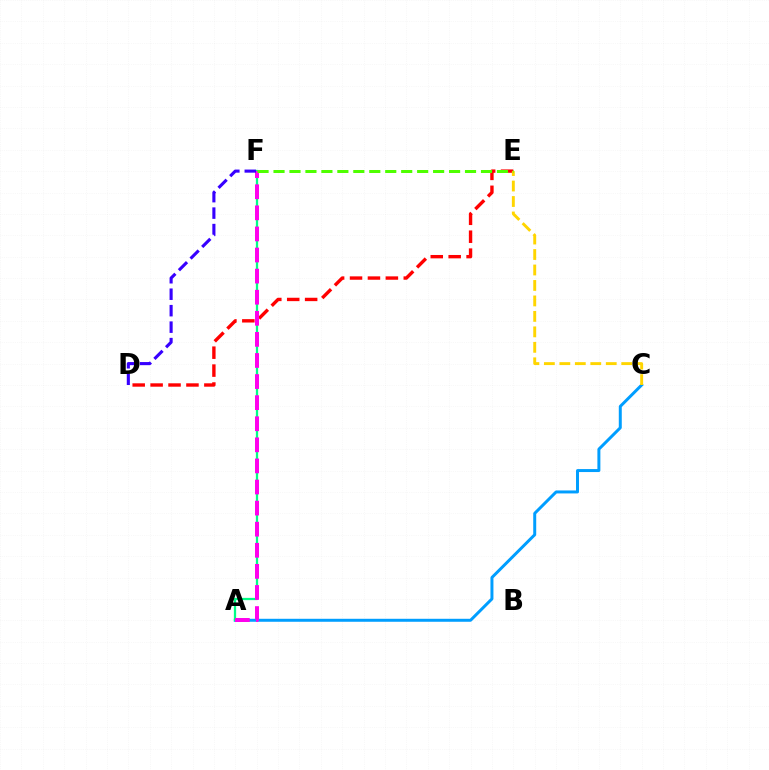{('A', 'C'): [{'color': '#009eff', 'line_style': 'solid', 'thickness': 2.15}], ('D', 'E'): [{'color': '#ff0000', 'line_style': 'dashed', 'thickness': 2.43}], ('A', 'F'): [{'color': '#00ff86', 'line_style': 'solid', 'thickness': 1.63}, {'color': '#ff00ed', 'line_style': 'dashed', 'thickness': 2.87}], ('C', 'E'): [{'color': '#ffd500', 'line_style': 'dashed', 'thickness': 2.1}], ('D', 'F'): [{'color': '#3700ff', 'line_style': 'dashed', 'thickness': 2.24}], ('E', 'F'): [{'color': '#4fff00', 'line_style': 'dashed', 'thickness': 2.17}]}